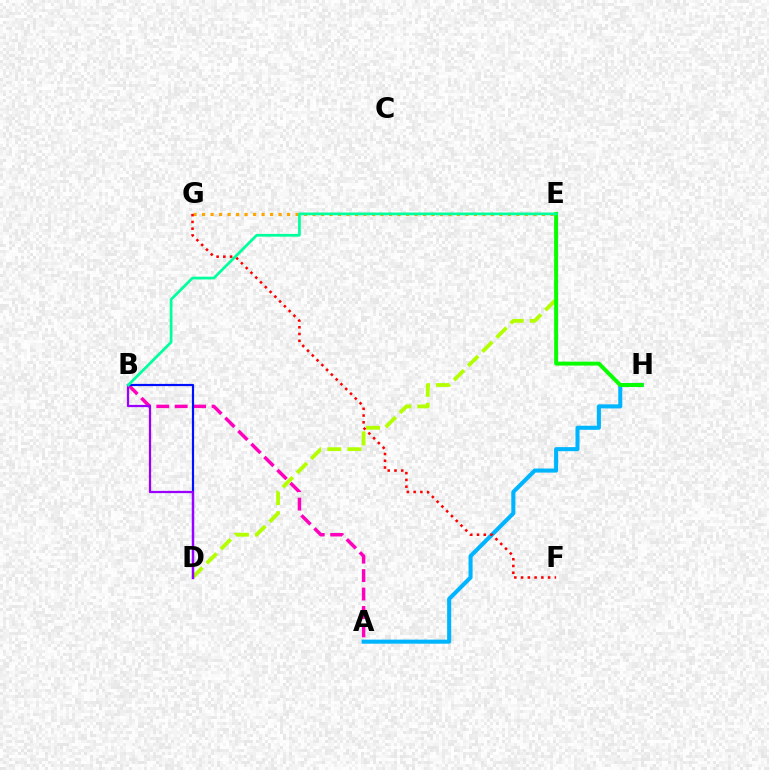{('A', 'B'): [{'color': '#ff00bd', 'line_style': 'dashed', 'thickness': 2.5}], ('A', 'H'): [{'color': '#00b5ff', 'line_style': 'solid', 'thickness': 2.93}], ('D', 'E'): [{'color': '#b3ff00', 'line_style': 'dashed', 'thickness': 2.72}], ('E', 'H'): [{'color': '#08ff00', 'line_style': 'solid', 'thickness': 2.83}], ('E', 'G'): [{'color': '#ffa500', 'line_style': 'dotted', 'thickness': 2.31}], ('F', 'G'): [{'color': '#ff0000', 'line_style': 'dotted', 'thickness': 1.84}], ('B', 'D'): [{'color': '#0010ff', 'line_style': 'solid', 'thickness': 1.58}, {'color': '#9b00ff', 'line_style': 'solid', 'thickness': 1.63}], ('B', 'E'): [{'color': '#00ff9d', 'line_style': 'solid', 'thickness': 1.97}]}